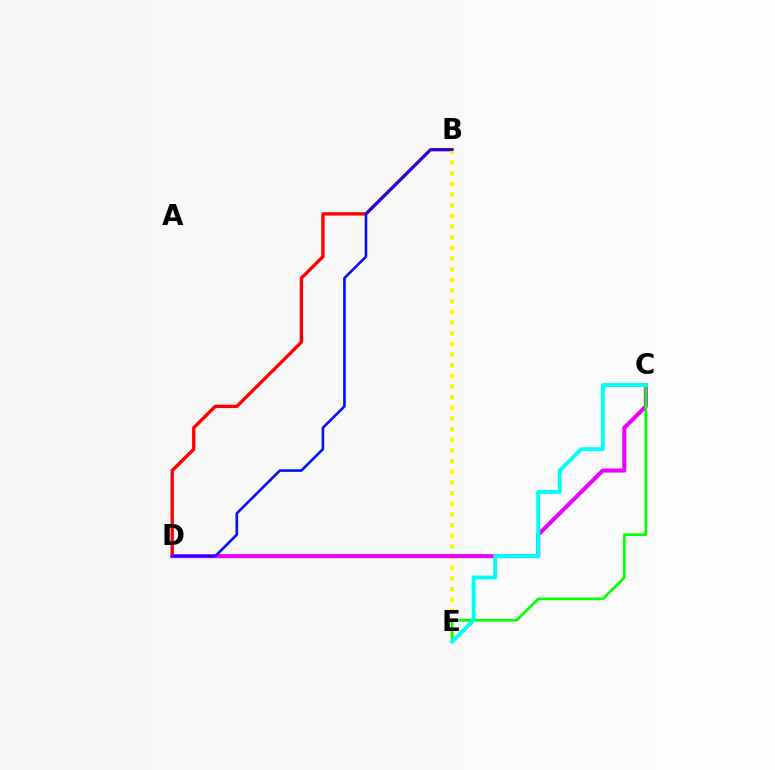{('B', 'D'): [{'color': '#ff0000', 'line_style': 'solid', 'thickness': 2.42}, {'color': '#0010ff', 'line_style': 'solid', 'thickness': 1.87}], ('B', 'E'): [{'color': '#fcf500', 'line_style': 'dotted', 'thickness': 2.9}], ('C', 'D'): [{'color': '#ee00ff', 'line_style': 'solid', 'thickness': 2.92}], ('C', 'E'): [{'color': '#08ff00', 'line_style': 'solid', 'thickness': 1.94}, {'color': '#00fff6', 'line_style': 'solid', 'thickness': 2.81}]}